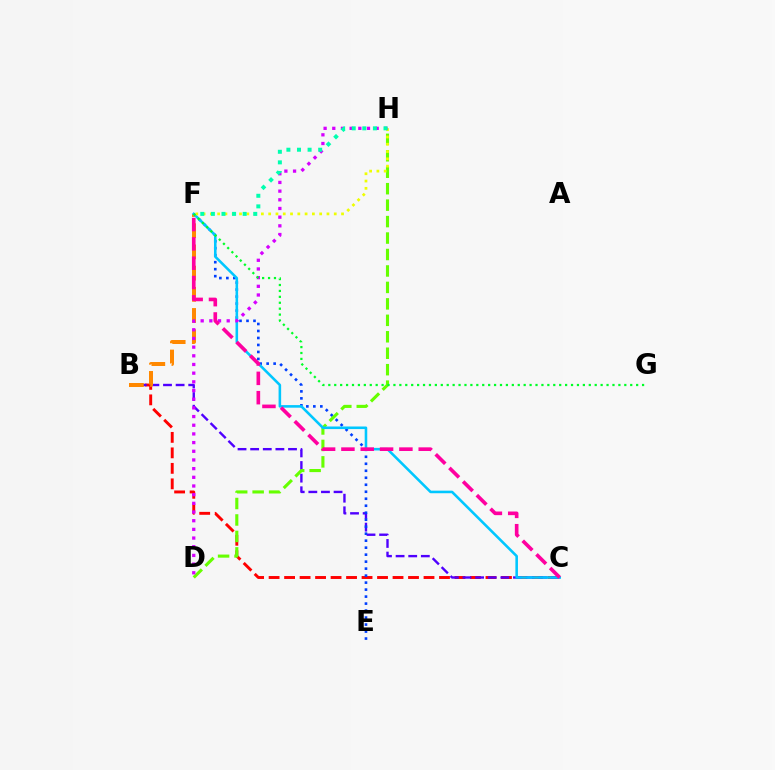{('B', 'C'): [{'color': '#ff0000', 'line_style': 'dashed', 'thickness': 2.1}, {'color': '#4f00ff', 'line_style': 'dashed', 'thickness': 1.71}], ('E', 'F'): [{'color': '#003fff', 'line_style': 'dotted', 'thickness': 1.9}], ('D', 'H'): [{'color': '#66ff00', 'line_style': 'dashed', 'thickness': 2.24}, {'color': '#d600ff', 'line_style': 'dotted', 'thickness': 2.36}], ('B', 'F'): [{'color': '#ff8800', 'line_style': 'dashed', 'thickness': 2.88}], ('C', 'F'): [{'color': '#00c7ff', 'line_style': 'solid', 'thickness': 1.85}, {'color': '#ff00a0', 'line_style': 'dashed', 'thickness': 2.63}], ('F', 'H'): [{'color': '#eeff00', 'line_style': 'dotted', 'thickness': 1.98}, {'color': '#00ffaf', 'line_style': 'dotted', 'thickness': 2.88}], ('F', 'G'): [{'color': '#00ff27', 'line_style': 'dotted', 'thickness': 1.61}]}